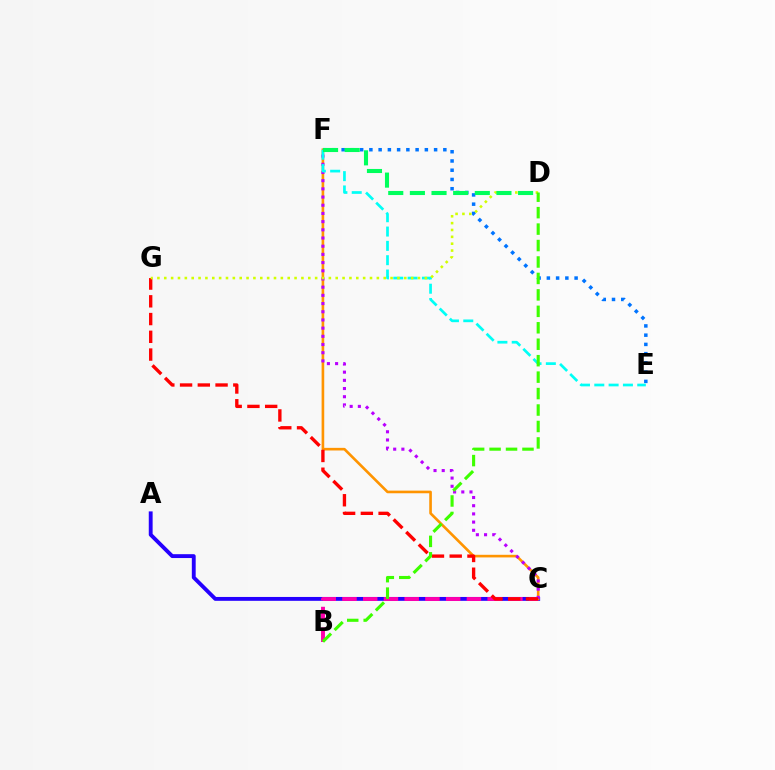{('A', 'C'): [{'color': '#2500ff', 'line_style': 'solid', 'thickness': 2.78}], ('C', 'F'): [{'color': '#ff9400', 'line_style': 'solid', 'thickness': 1.89}, {'color': '#b900ff', 'line_style': 'dotted', 'thickness': 2.23}], ('B', 'C'): [{'color': '#ff00ac', 'line_style': 'dashed', 'thickness': 2.82}], ('E', 'F'): [{'color': '#0074ff', 'line_style': 'dotted', 'thickness': 2.51}, {'color': '#00fff6', 'line_style': 'dashed', 'thickness': 1.94}], ('C', 'G'): [{'color': '#ff0000', 'line_style': 'dashed', 'thickness': 2.41}], ('D', 'G'): [{'color': '#d1ff00', 'line_style': 'dotted', 'thickness': 1.86}], ('D', 'F'): [{'color': '#00ff5c', 'line_style': 'dashed', 'thickness': 2.94}], ('B', 'D'): [{'color': '#3dff00', 'line_style': 'dashed', 'thickness': 2.23}]}